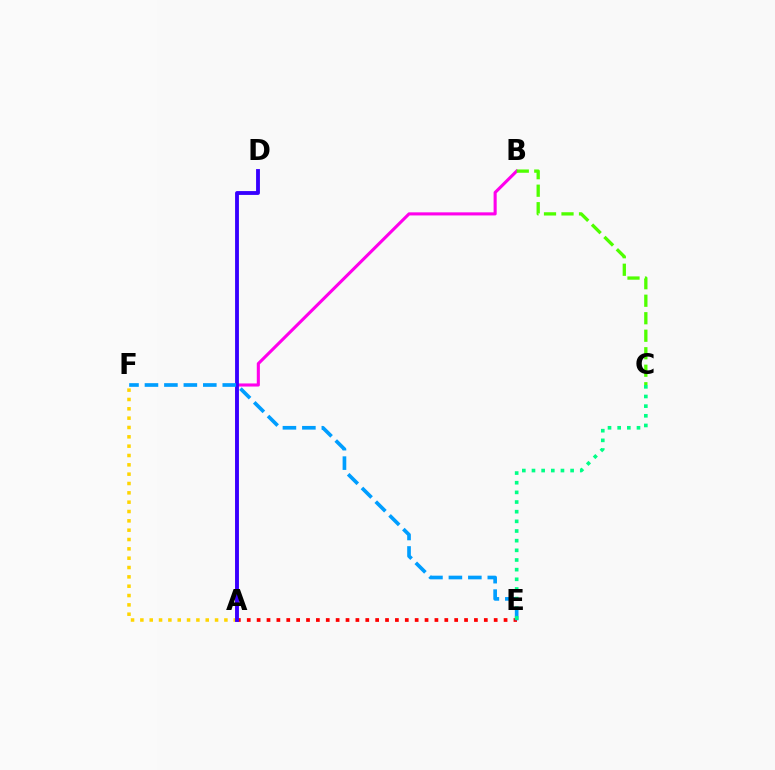{('A', 'F'): [{'color': '#ffd500', 'line_style': 'dotted', 'thickness': 2.54}], ('A', 'E'): [{'color': '#ff0000', 'line_style': 'dotted', 'thickness': 2.68}], ('A', 'B'): [{'color': '#ff00ed', 'line_style': 'solid', 'thickness': 2.23}], ('A', 'D'): [{'color': '#3700ff', 'line_style': 'solid', 'thickness': 2.77}], ('E', 'F'): [{'color': '#009eff', 'line_style': 'dashed', 'thickness': 2.64}], ('C', 'E'): [{'color': '#00ff86', 'line_style': 'dotted', 'thickness': 2.62}], ('B', 'C'): [{'color': '#4fff00', 'line_style': 'dashed', 'thickness': 2.38}]}